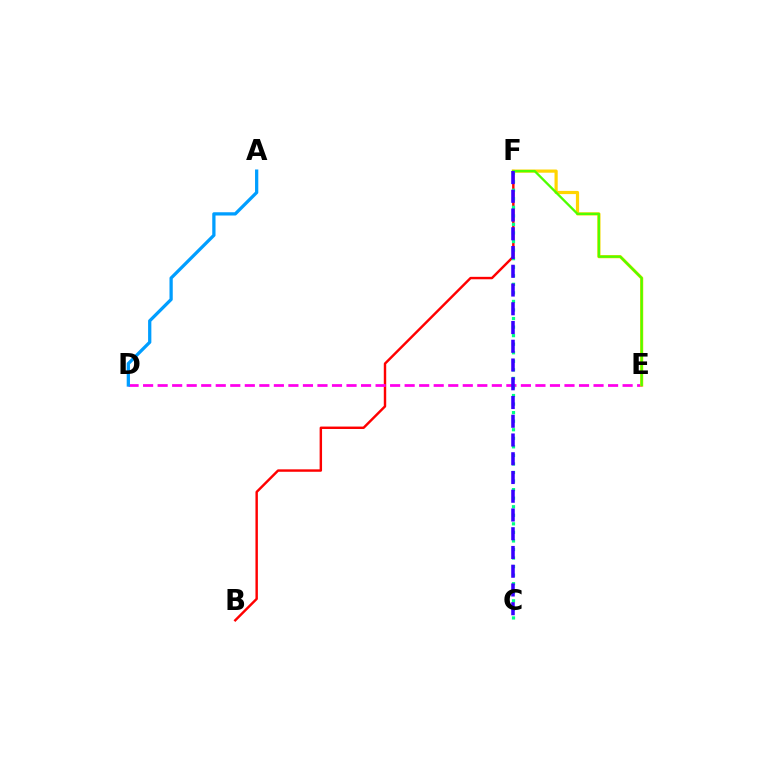{('B', 'F'): [{'color': '#ff0000', 'line_style': 'solid', 'thickness': 1.75}], ('D', 'E'): [{'color': '#ff00ed', 'line_style': 'dashed', 'thickness': 1.97}], ('E', 'F'): [{'color': '#ffd500', 'line_style': 'solid', 'thickness': 2.3}, {'color': '#4fff00', 'line_style': 'solid', 'thickness': 1.67}], ('C', 'F'): [{'color': '#00ff86', 'line_style': 'dotted', 'thickness': 2.32}, {'color': '#3700ff', 'line_style': 'dashed', 'thickness': 2.55}], ('A', 'D'): [{'color': '#009eff', 'line_style': 'solid', 'thickness': 2.35}]}